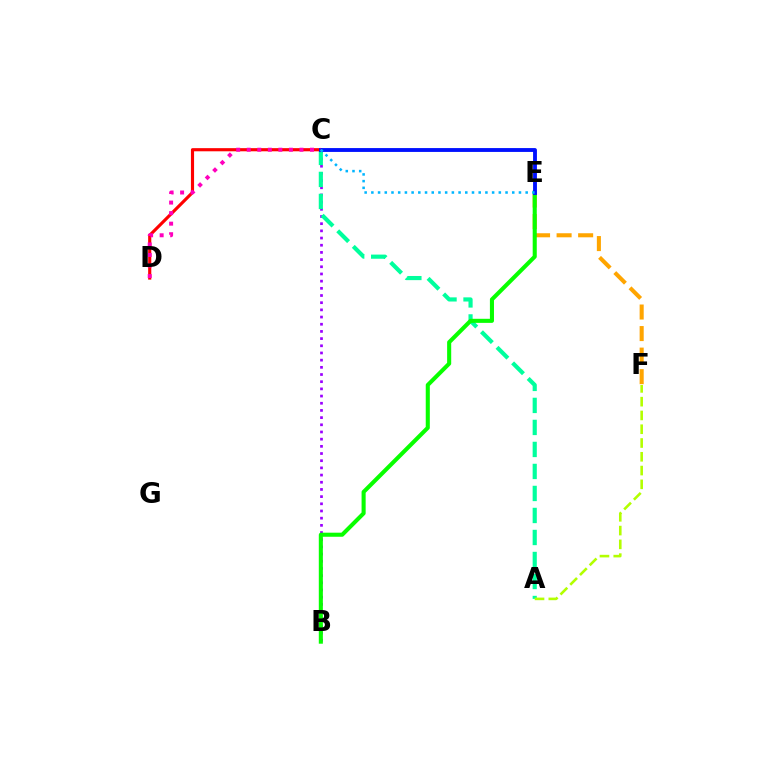{('E', 'F'): [{'color': '#ffa500', 'line_style': 'dashed', 'thickness': 2.93}], ('B', 'C'): [{'color': '#9b00ff', 'line_style': 'dotted', 'thickness': 1.95}], ('A', 'C'): [{'color': '#00ff9d', 'line_style': 'dashed', 'thickness': 2.99}], ('C', 'D'): [{'color': '#ff0000', 'line_style': 'solid', 'thickness': 2.26}, {'color': '#ff00bd', 'line_style': 'dotted', 'thickness': 2.86}], ('B', 'E'): [{'color': '#08ff00', 'line_style': 'solid', 'thickness': 2.93}], ('A', 'F'): [{'color': '#b3ff00', 'line_style': 'dashed', 'thickness': 1.87}], ('C', 'E'): [{'color': '#0010ff', 'line_style': 'solid', 'thickness': 2.78}, {'color': '#00b5ff', 'line_style': 'dotted', 'thickness': 1.82}]}